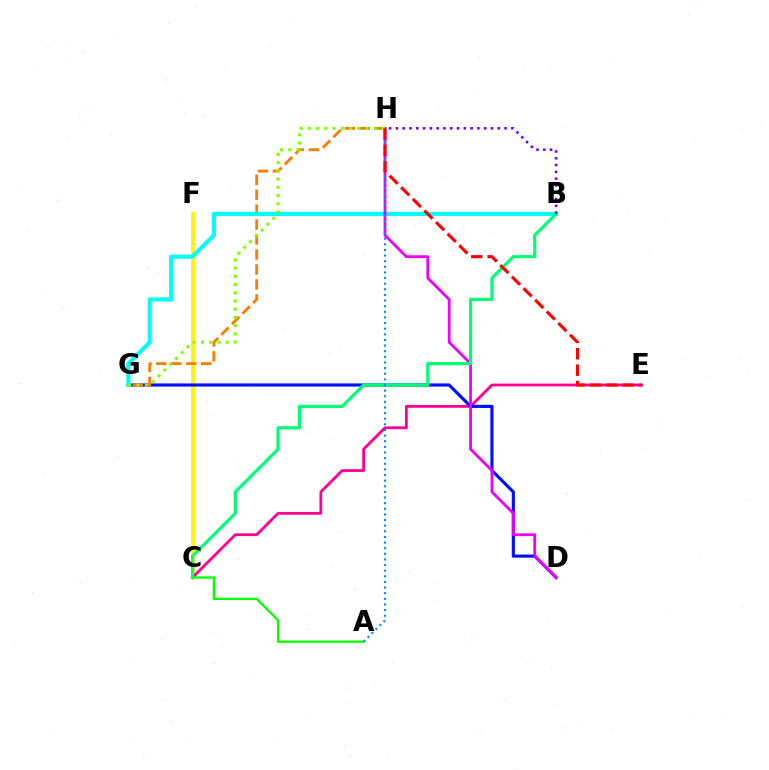{('C', 'F'): [{'color': '#fcf500', 'line_style': 'solid', 'thickness': 2.66}], ('C', 'E'): [{'color': '#ff0094', 'line_style': 'solid', 'thickness': 2.0}], ('D', 'G'): [{'color': '#0010ff', 'line_style': 'solid', 'thickness': 2.27}], ('G', 'H'): [{'color': '#ff7c00', 'line_style': 'dashed', 'thickness': 2.03}, {'color': '#84ff00', 'line_style': 'dotted', 'thickness': 2.23}], ('B', 'G'): [{'color': '#00fff6', 'line_style': 'solid', 'thickness': 2.97}], ('D', 'H'): [{'color': '#ee00ff', 'line_style': 'solid', 'thickness': 2.02}], ('A', 'C'): [{'color': '#08ff00', 'line_style': 'solid', 'thickness': 1.66}], ('B', 'C'): [{'color': '#00ff74', 'line_style': 'solid', 'thickness': 2.28}], ('A', 'H'): [{'color': '#008cff', 'line_style': 'dotted', 'thickness': 1.53}], ('E', 'H'): [{'color': '#ff0000', 'line_style': 'dashed', 'thickness': 2.23}], ('B', 'H'): [{'color': '#7200ff', 'line_style': 'dotted', 'thickness': 1.85}]}